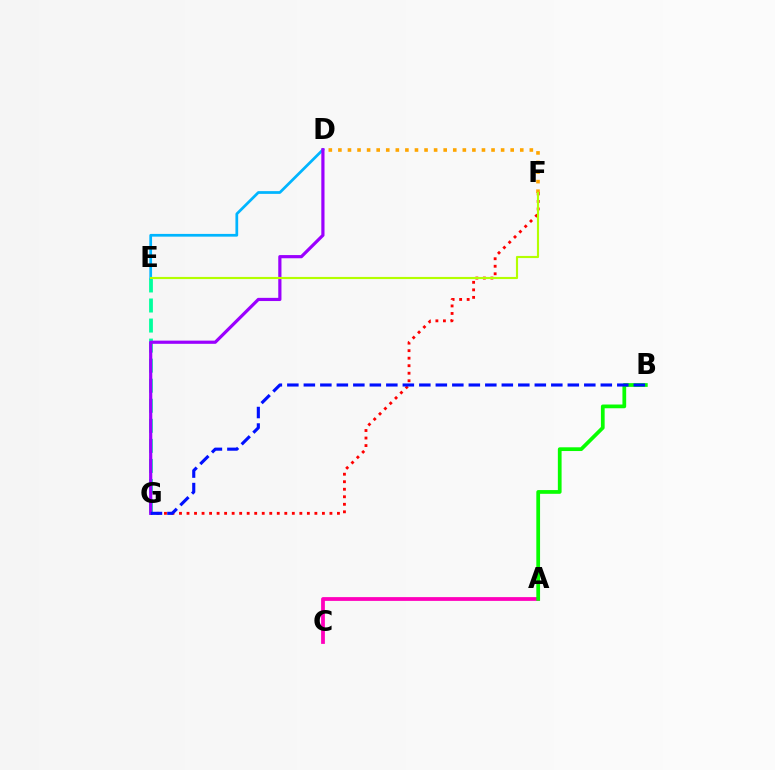{('E', 'G'): [{'color': '#00ff9d', 'line_style': 'dashed', 'thickness': 2.72}], ('D', 'E'): [{'color': '#00b5ff', 'line_style': 'solid', 'thickness': 1.97}], ('D', 'F'): [{'color': '#ffa500', 'line_style': 'dotted', 'thickness': 2.6}], ('F', 'G'): [{'color': '#ff0000', 'line_style': 'dotted', 'thickness': 2.04}], ('D', 'G'): [{'color': '#9b00ff', 'line_style': 'solid', 'thickness': 2.3}], ('A', 'C'): [{'color': '#ff00bd', 'line_style': 'solid', 'thickness': 2.71}], ('E', 'F'): [{'color': '#b3ff00', 'line_style': 'solid', 'thickness': 1.54}], ('A', 'B'): [{'color': '#08ff00', 'line_style': 'solid', 'thickness': 2.69}], ('B', 'G'): [{'color': '#0010ff', 'line_style': 'dashed', 'thickness': 2.24}]}